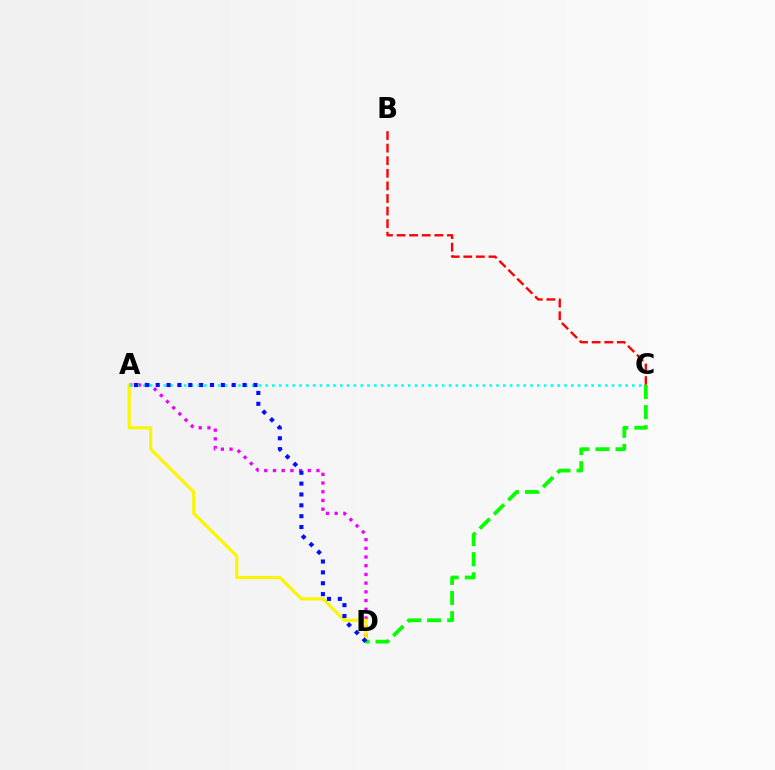{('A', 'D'): [{'color': '#ee00ff', 'line_style': 'dotted', 'thickness': 2.37}, {'color': '#fcf500', 'line_style': 'solid', 'thickness': 2.26}, {'color': '#0010ff', 'line_style': 'dotted', 'thickness': 2.95}], ('B', 'C'): [{'color': '#ff0000', 'line_style': 'dashed', 'thickness': 1.71}], ('A', 'C'): [{'color': '#00fff6', 'line_style': 'dotted', 'thickness': 1.85}], ('C', 'D'): [{'color': '#08ff00', 'line_style': 'dashed', 'thickness': 2.73}]}